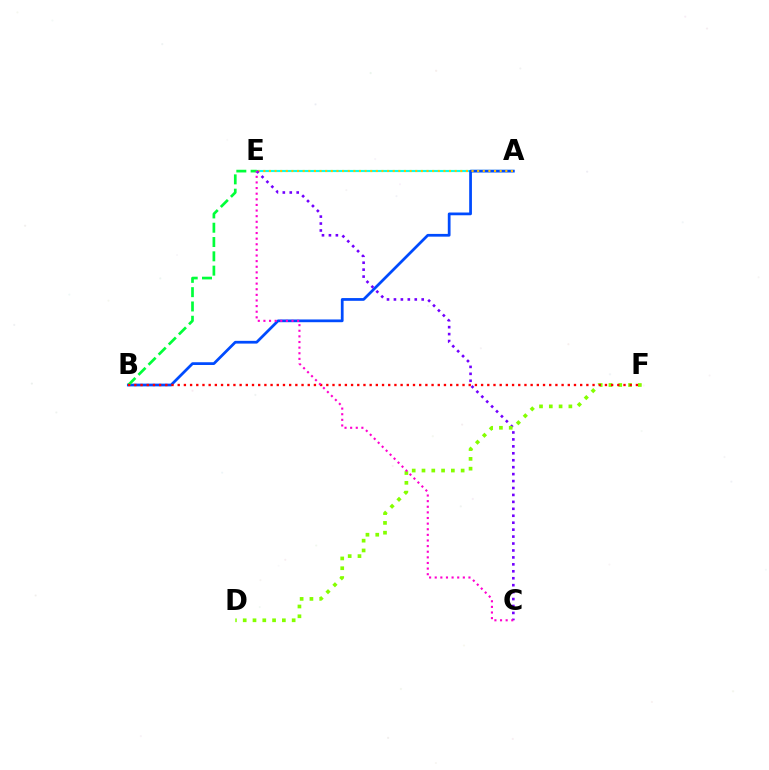{('A', 'E'): [{'color': '#00fff6', 'line_style': 'solid', 'thickness': 1.55}, {'color': '#ffbd00', 'line_style': 'dotted', 'thickness': 1.53}], ('A', 'B'): [{'color': '#004bff', 'line_style': 'solid', 'thickness': 1.98}], ('B', 'E'): [{'color': '#00ff39', 'line_style': 'dashed', 'thickness': 1.94}], ('C', 'E'): [{'color': '#7200ff', 'line_style': 'dotted', 'thickness': 1.89}, {'color': '#ff00cf', 'line_style': 'dotted', 'thickness': 1.53}], ('D', 'F'): [{'color': '#84ff00', 'line_style': 'dotted', 'thickness': 2.66}], ('B', 'F'): [{'color': '#ff0000', 'line_style': 'dotted', 'thickness': 1.68}]}